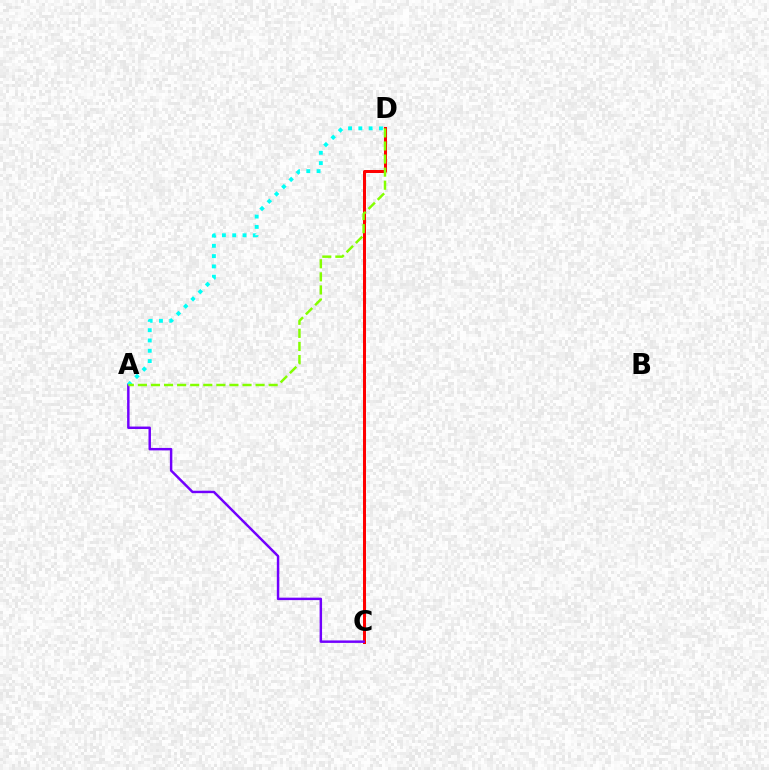{('C', 'D'): [{'color': '#ff0000', 'line_style': 'solid', 'thickness': 2.17}], ('A', 'C'): [{'color': '#7200ff', 'line_style': 'solid', 'thickness': 1.77}], ('A', 'D'): [{'color': '#00fff6', 'line_style': 'dotted', 'thickness': 2.8}, {'color': '#84ff00', 'line_style': 'dashed', 'thickness': 1.78}]}